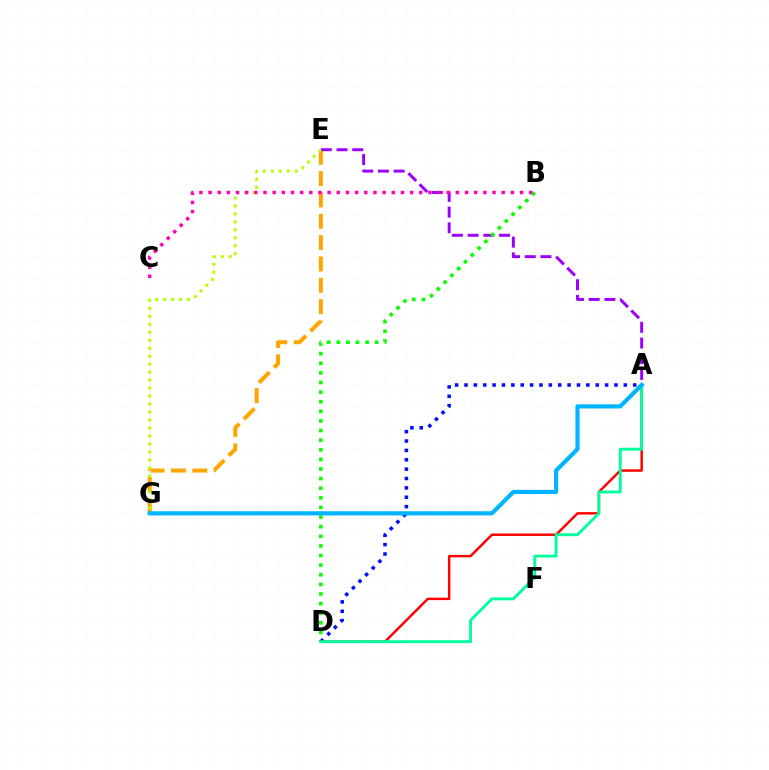{('E', 'G'): [{'color': '#ffa500', 'line_style': 'dashed', 'thickness': 2.9}, {'color': '#b3ff00', 'line_style': 'dotted', 'thickness': 2.17}], ('A', 'E'): [{'color': '#9b00ff', 'line_style': 'dashed', 'thickness': 2.13}], ('B', 'D'): [{'color': '#08ff00', 'line_style': 'dotted', 'thickness': 2.61}], ('A', 'D'): [{'color': '#ff0000', 'line_style': 'solid', 'thickness': 1.76}, {'color': '#0010ff', 'line_style': 'dotted', 'thickness': 2.55}, {'color': '#00ff9d', 'line_style': 'solid', 'thickness': 2.07}], ('B', 'C'): [{'color': '#ff00bd', 'line_style': 'dotted', 'thickness': 2.49}], ('A', 'G'): [{'color': '#00b5ff', 'line_style': 'solid', 'thickness': 3.0}]}